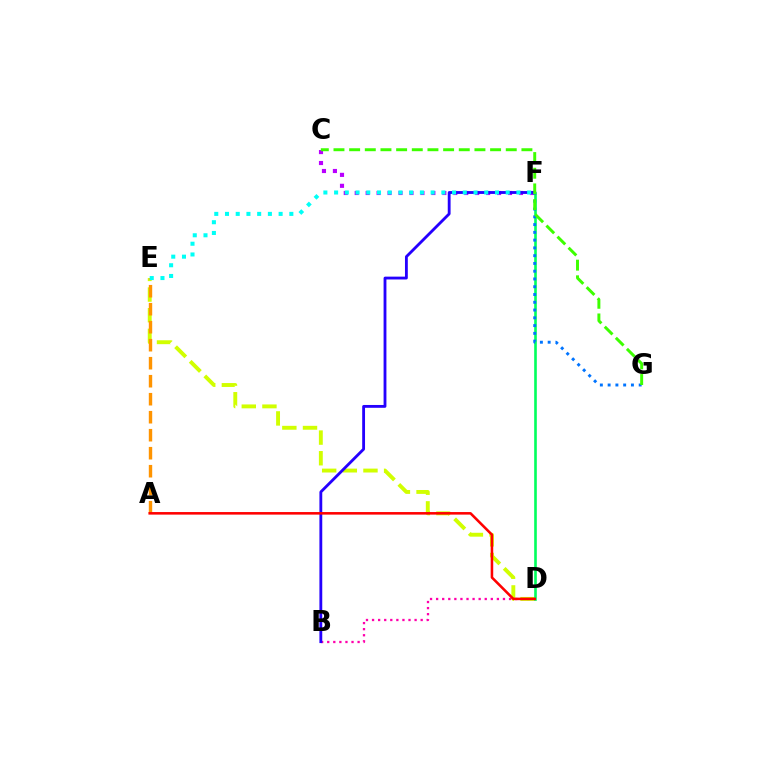{('B', 'D'): [{'color': '#ff00ac', 'line_style': 'dotted', 'thickness': 1.65}], ('D', 'E'): [{'color': '#d1ff00', 'line_style': 'dashed', 'thickness': 2.81}], ('C', 'F'): [{'color': '#b900ff', 'line_style': 'dotted', 'thickness': 2.98}], ('B', 'F'): [{'color': '#2500ff', 'line_style': 'solid', 'thickness': 2.04}], ('D', 'F'): [{'color': '#00ff5c', 'line_style': 'solid', 'thickness': 1.89}], ('A', 'E'): [{'color': '#ff9400', 'line_style': 'dashed', 'thickness': 2.45}], ('A', 'D'): [{'color': '#ff0000', 'line_style': 'solid', 'thickness': 1.84}], ('F', 'G'): [{'color': '#0074ff', 'line_style': 'dotted', 'thickness': 2.11}], ('C', 'G'): [{'color': '#3dff00', 'line_style': 'dashed', 'thickness': 2.13}], ('E', 'F'): [{'color': '#00fff6', 'line_style': 'dotted', 'thickness': 2.91}]}